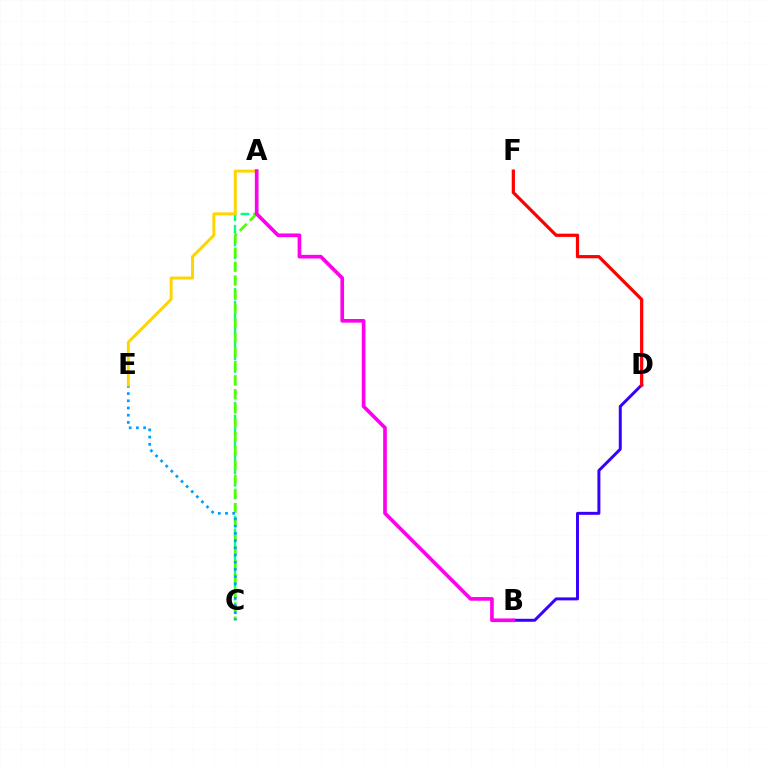{('B', 'D'): [{'color': '#3700ff', 'line_style': 'solid', 'thickness': 2.14}], ('A', 'C'): [{'color': '#00ff86', 'line_style': 'dashed', 'thickness': 1.72}, {'color': '#4fff00', 'line_style': 'dashed', 'thickness': 1.93}], ('C', 'E'): [{'color': '#009eff', 'line_style': 'dotted', 'thickness': 1.96}], ('D', 'F'): [{'color': '#ff0000', 'line_style': 'solid', 'thickness': 2.32}], ('A', 'E'): [{'color': '#ffd500', 'line_style': 'solid', 'thickness': 2.14}], ('A', 'B'): [{'color': '#ff00ed', 'line_style': 'solid', 'thickness': 2.63}]}